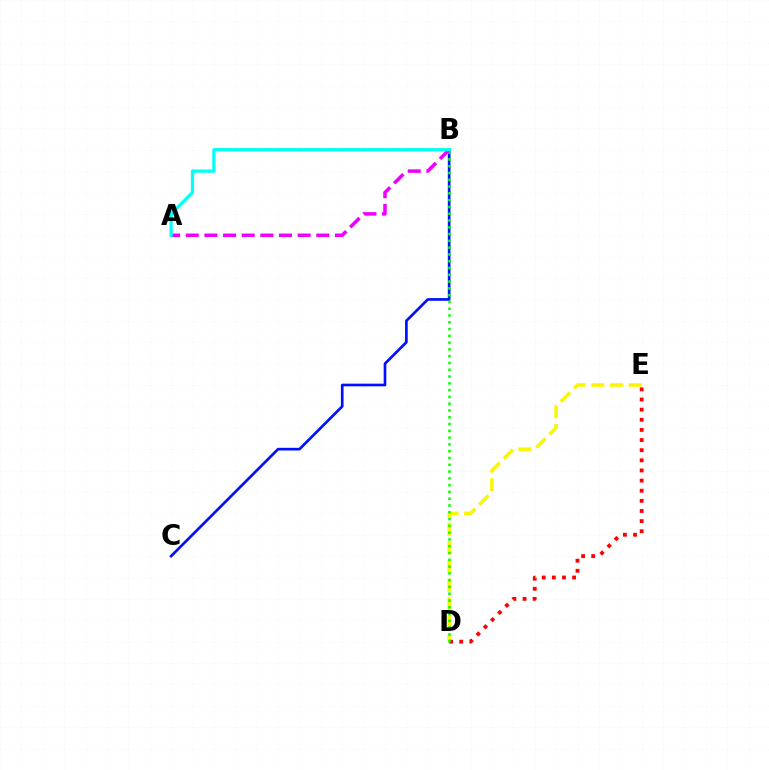{('B', 'C'): [{'color': '#0010ff', 'line_style': 'solid', 'thickness': 1.93}], ('D', 'E'): [{'color': '#fcf500', 'line_style': 'dashed', 'thickness': 2.54}, {'color': '#ff0000', 'line_style': 'dotted', 'thickness': 2.75}], ('B', 'D'): [{'color': '#08ff00', 'line_style': 'dotted', 'thickness': 1.84}], ('A', 'B'): [{'color': '#ee00ff', 'line_style': 'dashed', 'thickness': 2.53}, {'color': '#00fff6', 'line_style': 'solid', 'thickness': 2.33}]}